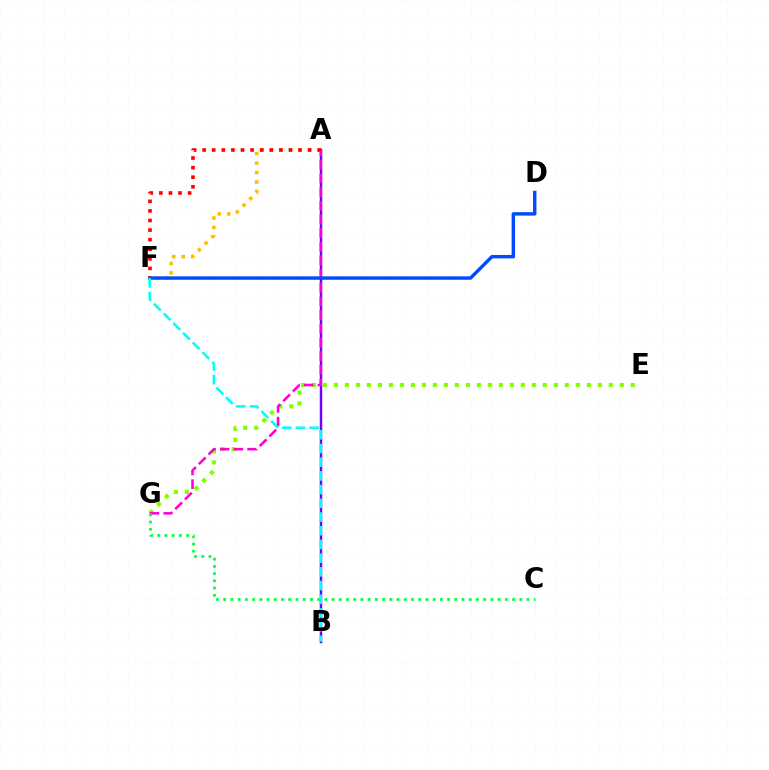{('A', 'B'): [{'color': '#7200ff', 'line_style': 'solid', 'thickness': 1.77}], ('E', 'G'): [{'color': '#84ff00', 'line_style': 'dotted', 'thickness': 2.99}], ('A', 'G'): [{'color': '#ff00cf', 'line_style': 'dashed', 'thickness': 1.86}], ('C', 'G'): [{'color': '#00ff39', 'line_style': 'dotted', 'thickness': 1.96}], ('A', 'F'): [{'color': '#ffbd00', 'line_style': 'dotted', 'thickness': 2.57}, {'color': '#ff0000', 'line_style': 'dotted', 'thickness': 2.6}], ('D', 'F'): [{'color': '#004bff', 'line_style': 'solid', 'thickness': 2.47}], ('B', 'F'): [{'color': '#00fff6', 'line_style': 'dashed', 'thickness': 1.86}]}